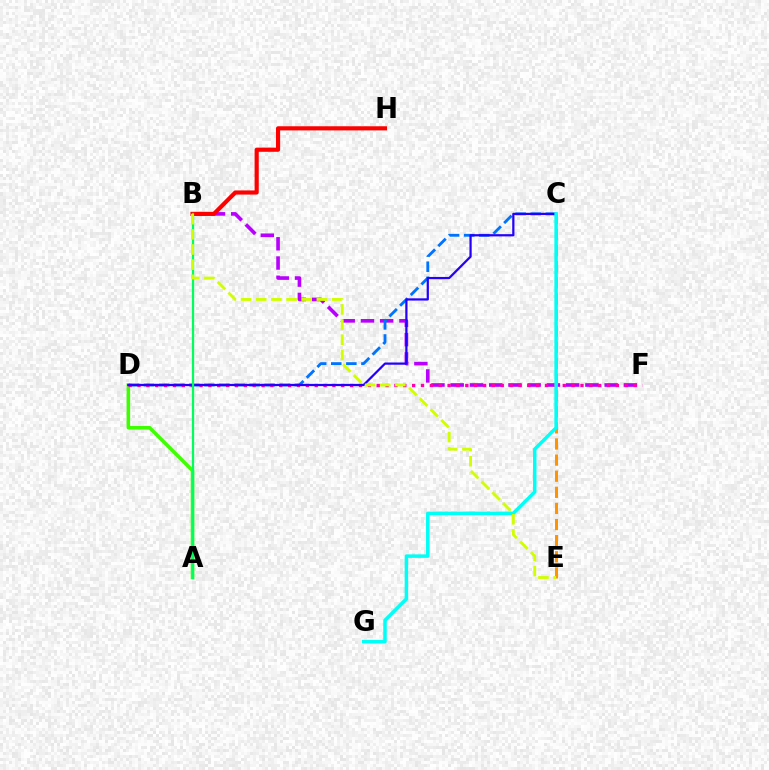{('B', 'F'): [{'color': '#b900ff', 'line_style': 'dashed', 'thickness': 2.61}], ('A', 'D'): [{'color': '#3dff00', 'line_style': 'solid', 'thickness': 2.56}], ('C', 'E'): [{'color': '#ff9400', 'line_style': 'dashed', 'thickness': 2.19}], ('C', 'D'): [{'color': '#0074ff', 'line_style': 'dashed', 'thickness': 2.05}, {'color': '#2500ff', 'line_style': 'solid', 'thickness': 1.61}], ('D', 'F'): [{'color': '#ff00ac', 'line_style': 'dotted', 'thickness': 2.41}], ('B', 'H'): [{'color': '#ff0000', 'line_style': 'solid', 'thickness': 2.99}], ('A', 'B'): [{'color': '#00ff5c', 'line_style': 'solid', 'thickness': 1.64}], ('C', 'G'): [{'color': '#00fff6', 'line_style': 'solid', 'thickness': 2.52}], ('B', 'E'): [{'color': '#d1ff00', 'line_style': 'dashed', 'thickness': 2.06}]}